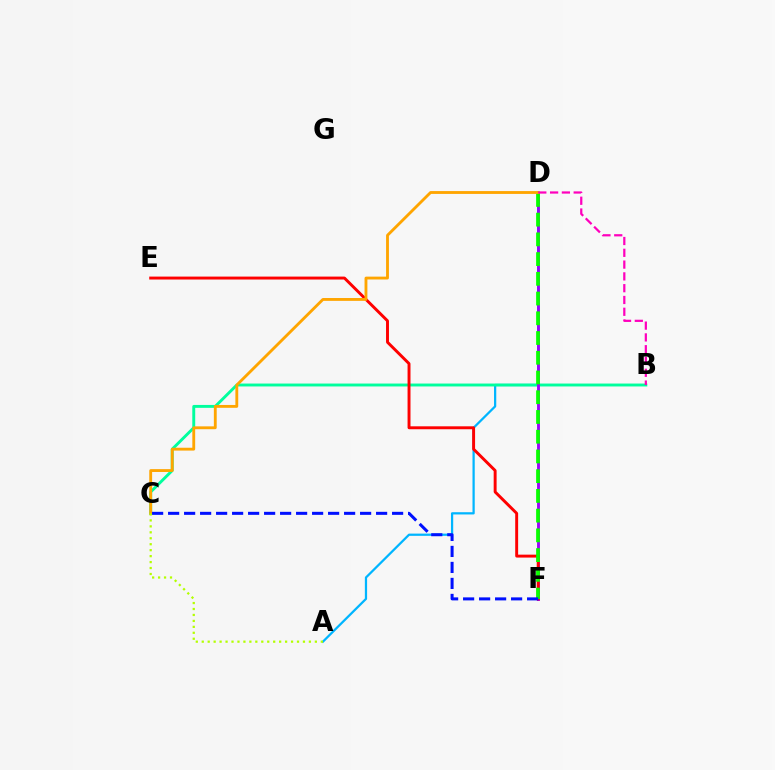{('A', 'D'): [{'color': '#00b5ff', 'line_style': 'solid', 'thickness': 1.61}], ('B', 'C'): [{'color': '#00ff9d', 'line_style': 'solid', 'thickness': 2.09}], ('D', 'F'): [{'color': '#9b00ff', 'line_style': 'solid', 'thickness': 2.07}, {'color': '#08ff00', 'line_style': 'dashed', 'thickness': 2.68}], ('E', 'F'): [{'color': '#ff0000', 'line_style': 'solid', 'thickness': 2.11}], ('C', 'D'): [{'color': '#ffa500', 'line_style': 'solid', 'thickness': 2.05}], ('C', 'F'): [{'color': '#0010ff', 'line_style': 'dashed', 'thickness': 2.17}], ('A', 'C'): [{'color': '#b3ff00', 'line_style': 'dotted', 'thickness': 1.62}], ('B', 'D'): [{'color': '#ff00bd', 'line_style': 'dashed', 'thickness': 1.6}]}